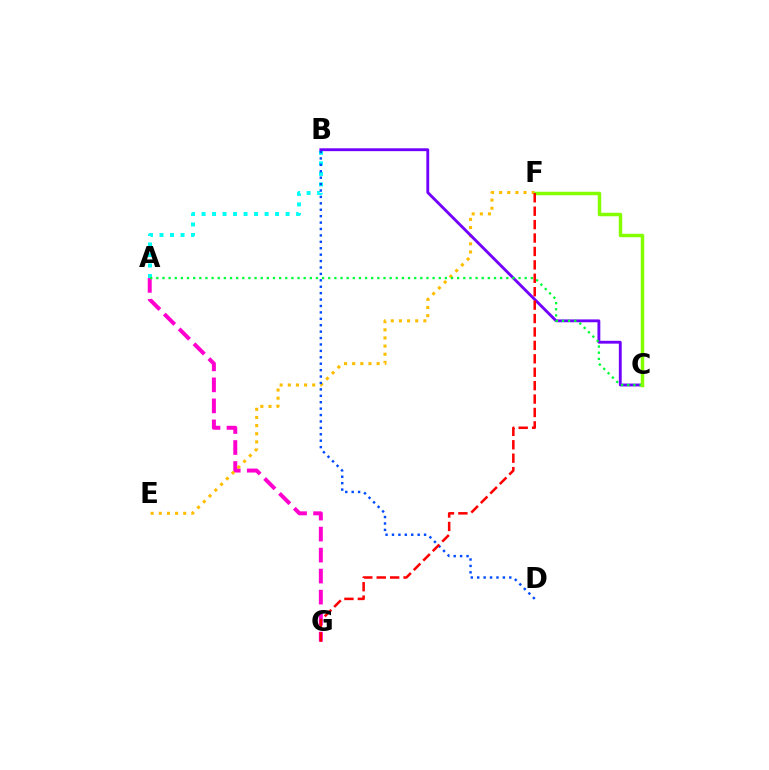{('A', 'G'): [{'color': '#ff00cf', 'line_style': 'dashed', 'thickness': 2.85}], ('E', 'F'): [{'color': '#ffbd00', 'line_style': 'dotted', 'thickness': 2.21}], ('A', 'B'): [{'color': '#00fff6', 'line_style': 'dotted', 'thickness': 2.85}], ('B', 'C'): [{'color': '#7200ff', 'line_style': 'solid', 'thickness': 2.05}], ('B', 'D'): [{'color': '#004bff', 'line_style': 'dotted', 'thickness': 1.74}], ('A', 'C'): [{'color': '#00ff39', 'line_style': 'dotted', 'thickness': 1.67}], ('C', 'F'): [{'color': '#84ff00', 'line_style': 'solid', 'thickness': 2.51}], ('F', 'G'): [{'color': '#ff0000', 'line_style': 'dashed', 'thickness': 1.82}]}